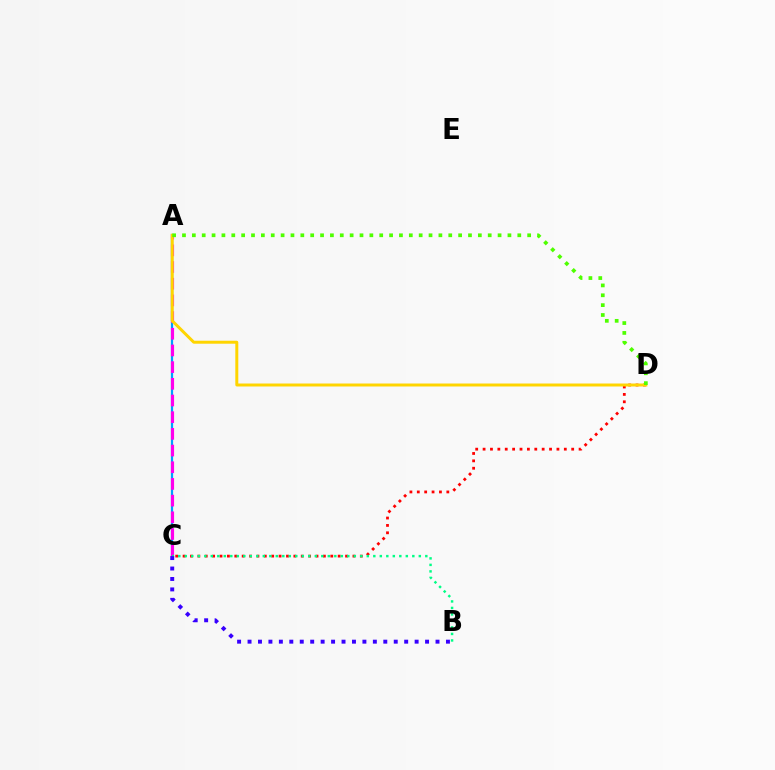{('A', 'C'): [{'color': '#009eff', 'line_style': 'solid', 'thickness': 1.6}, {'color': '#ff00ed', 'line_style': 'dashed', 'thickness': 2.27}], ('C', 'D'): [{'color': '#ff0000', 'line_style': 'dotted', 'thickness': 2.01}], ('B', 'C'): [{'color': '#00ff86', 'line_style': 'dotted', 'thickness': 1.77}, {'color': '#3700ff', 'line_style': 'dotted', 'thickness': 2.84}], ('A', 'D'): [{'color': '#ffd500', 'line_style': 'solid', 'thickness': 2.14}, {'color': '#4fff00', 'line_style': 'dotted', 'thickness': 2.68}]}